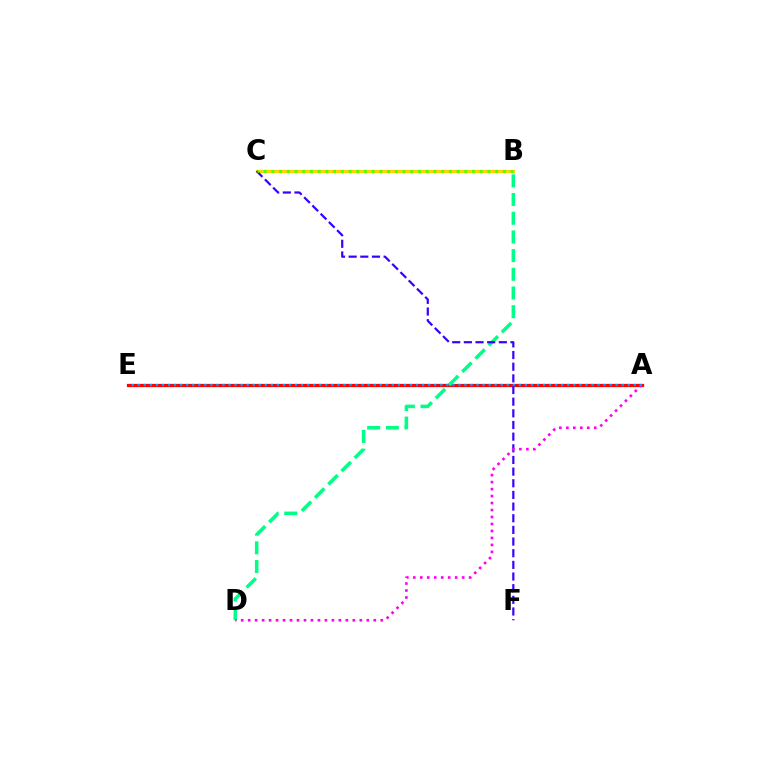{('A', 'E'): [{'color': '#ff0000', 'line_style': 'solid', 'thickness': 2.31}, {'color': '#009eff', 'line_style': 'dotted', 'thickness': 1.64}], ('B', 'D'): [{'color': '#00ff86', 'line_style': 'dashed', 'thickness': 2.54}], ('B', 'C'): [{'color': '#ffd500', 'line_style': 'solid', 'thickness': 2.36}, {'color': '#4fff00', 'line_style': 'dotted', 'thickness': 2.1}], ('C', 'F'): [{'color': '#3700ff', 'line_style': 'dashed', 'thickness': 1.58}], ('A', 'D'): [{'color': '#ff00ed', 'line_style': 'dotted', 'thickness': 1.9}]}